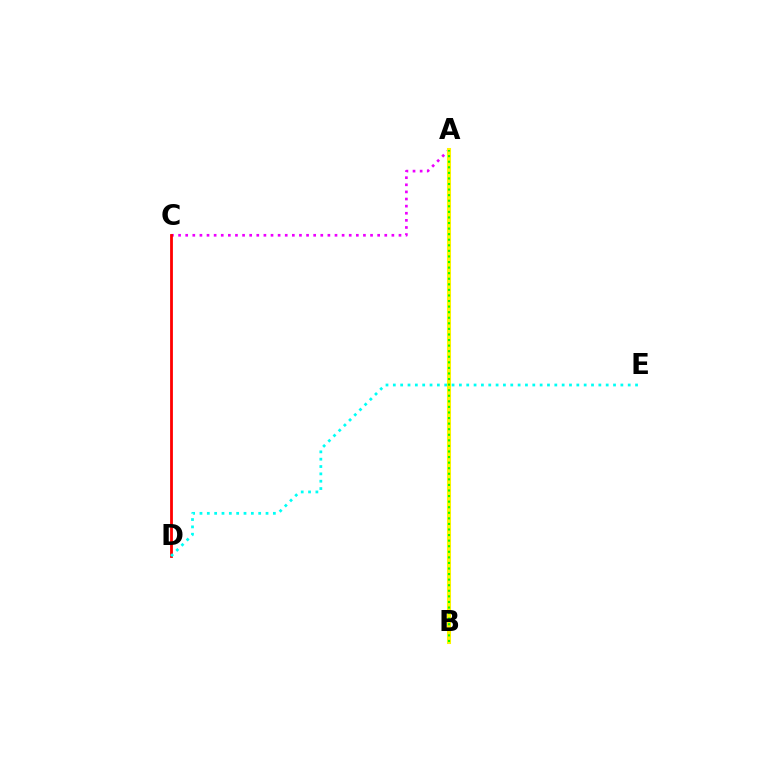{('A', 'B'): [{'color': '#0010ff', 'line_style': 'dotted', 'thickness': 2.02}, {'color': '#fcf500', 'line_style': 'solid', 'thickness': 2.92}, {'color': '#08ff00', 'line_style': 'dotted', 'thickness': 1.51}], ('A', 'C'): [{'color': '#ee00ff', 'line_style': 'dotted', 'thickness': 1.93}], ('C', 'D'): [{'color': '#ff0000', 'line_style': 'solid', 'thickness': 2.01}], ('D', 'E'): [{'color': '#00fff6', 'line_style': 'dotted', 'thickness': 1.99}]}